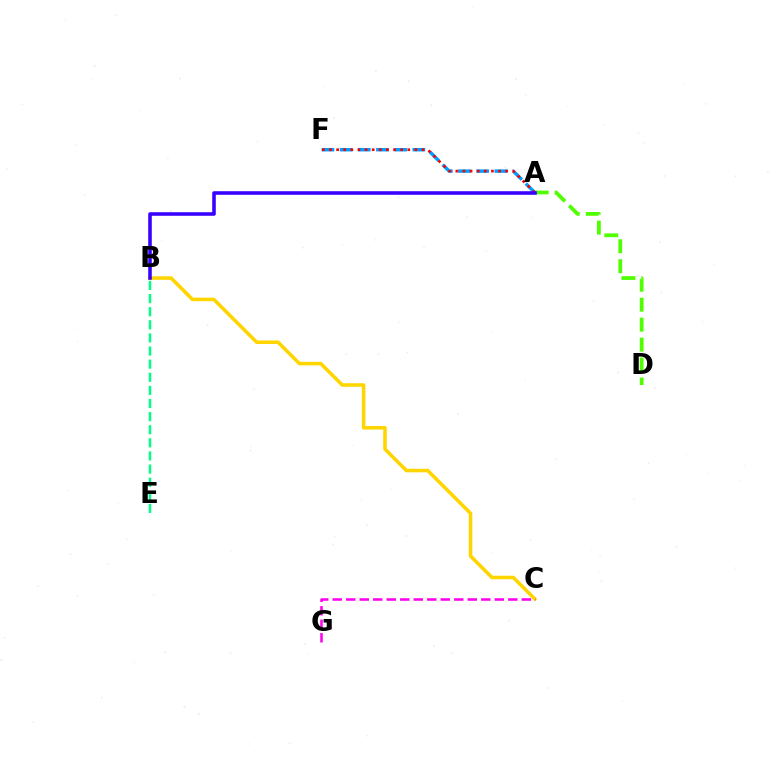{('B', 'C'): [{'color': '#ffd500', 'line_style': 'solid', 'thickness': 2.56}], ('C', 'G'): [{'color': '#ff00ed', 'line_style': 'dashed', 'thickness': 1.83}], ('A', 'F'): [{'color': '#009eff', 'line_style': 'dashed', 'thickness': 2.47}, {'color': '#ff0000', 'line_style': 'dotted', 'thickness': 1.93}], ('A', 'D'): [{'color': '#4fff00', 'line_style': 'dashed', 'thickness': 2.71}], ('B', 'E'): [{'color': '#00ff86', 'line_style': 'dashed', 'thickness': 1.78}], ('A', 'B'): [{'color': '#3700ff', 'line_style': 'solid', 'thickness': 2.57}]}